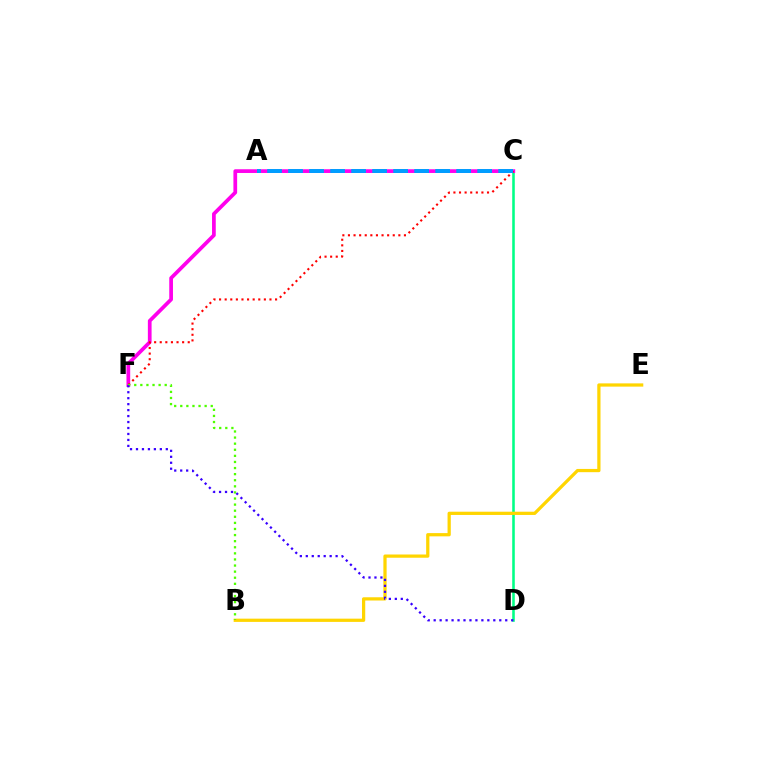{('C', 'D'): [{'color': '#00ff86', 'line_style': 'solid', 'thickness': 1.85}], ('C', 'F'): [{'color': '#ff00ed', 'line_style': 'solid', 'thickness': 2.68}, {'color': '#ff0000', 'line_style': 'dotted', 'thickness': 1.52}], ('A', 'C'): [{'color': '#009eff', 'line_style': 'dashed', 'thickness': 2.85}], ('B', 'E'): [{'color': '#ffd500', 'line_style': 'solid', 'thickness': 2.33}], ('B', 'F'): [{'color': '#4fff00', 'line_style': 'dotted', 'thickness': 1.66}], ('D', 'F'): [{'color': '#3700ff', 'line_style': 'dotted', 'thickness': 1.62}]}